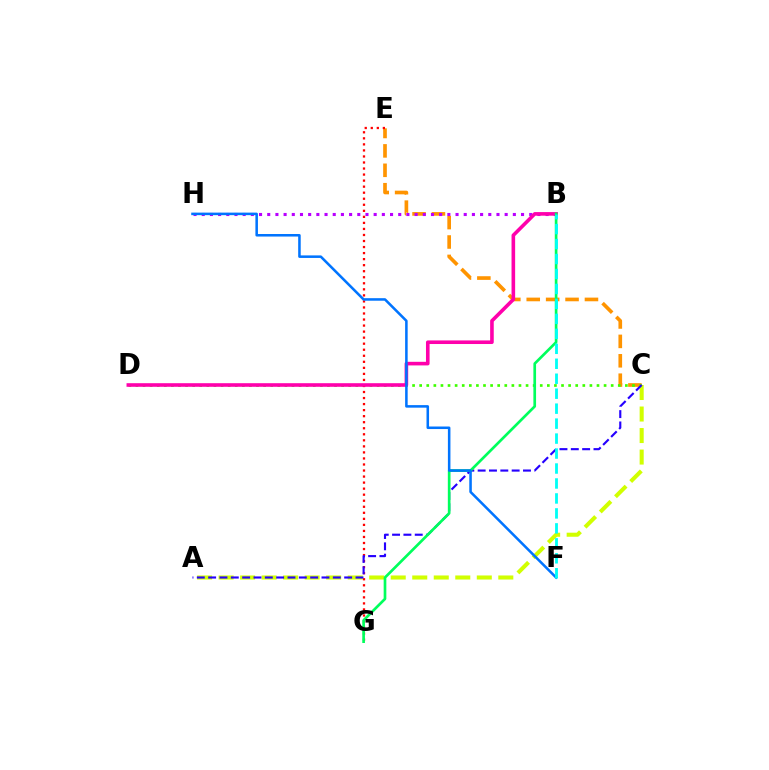{('C', 'E'): [{'color': '#ff9400', 'line_style': 'dashed', 'thickness': 2.64}], ('C', 'D'): [{'color': '#3dff00', 'line_style': 'dotted', 'thickness': 1.93}], ('A', 'C'): [{'color': '#d1ff00', 'line_style': 'dashed', 'thickness': 2.92}, {'color': '#2500ff', 'line_style': 'dashed', 'thickness': 1.54}], ('E', 'G'): [{'color': '#ff0000', 'line_style': 'dotted', 'thickness': 1.64}], ('B', 'H'): [{'color': '#b900ff', 'line_style': 'dotted', 'thickness': 2.22}], ('B', 'D'): [{'color': '#ff00ac', 'line_style': 'solid', 'thickness': 2.59}], ('B', 'G'): [{'color': '#00ff5c', 'line_style': 'solid', 'thickness': 1.93}], ('F', 'H'): [{'color': '#0074ff', 'line_style': 'solid', 'thickness': 1.83}], ('B', 'F'): [{'color': '#00fff6', 'line_style': 'dashed', 'thickness': 2.03}]}